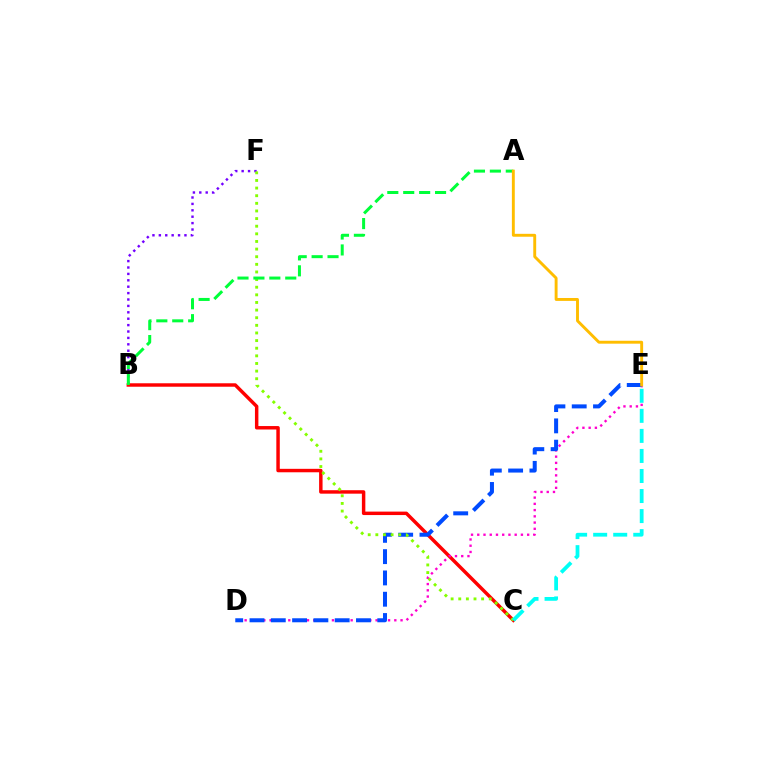{('B', 'F'): [{'color': '#7200ff', 'line_style': 'dotted', 'thickness': 1.74}], ('B', 'C'): [{'color': '#ff0000', 'line_style': 'solid', 'thickness': 2.49}], ('D', 'E'): [{'color': '#ff00cf', 'line_style': 'dotted', 'thickness': 1.69}, {'color': '#004bff', 'line_style': 'dashed', 'thickness': 2.89}], ('C', 'F'): [{'color': '#84ff00', 'line_style': 'dotted', 'thickness': 2.07}], ('C', 'E'): [{'color': '#00fff6', 'line_style': 'dashed', 'thickness': 2.72}], ('A', 'B'): [{'color': '#00ff39', 'line_style': 'dashed', 'thickness': 2.16}], ('A', 'E'): [{'color': '#ffbd00', 'line_style': 'solid', 'thickness': 2.09}]}